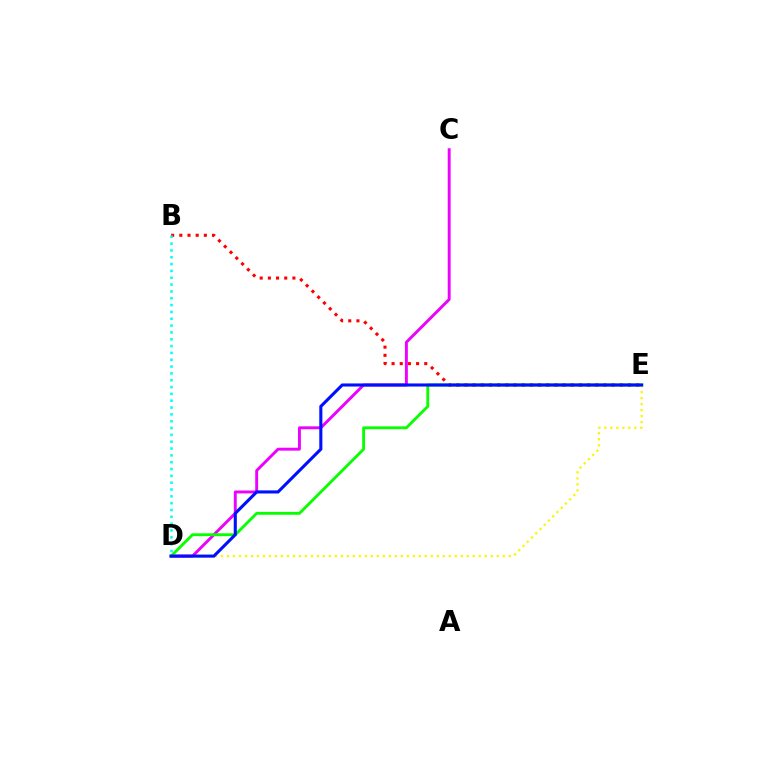{('C', 'D'): [{'color': '#ee00ff', 'line_style': 'solid', 'thickness': 2.09}], ('D', 'E'): [{'color': '#08ff00', 'line_style': 'solid', 'thickness': 2.05}, {'color': '#fcf500', 'line_style': 'dotted', 'thickness': 1.63}, {'color': '#0010ff', 'line_style': 'solid', 'thickness': 2.22}], ('B', 'E'): [{'color': '#ff0000', 'line_style': 'dotted', 'thickness': 2.22}], ('B', 'D'): [{'color': '#00fff6', 'line_style': 'dotted', 'thickness': 1.86}]}